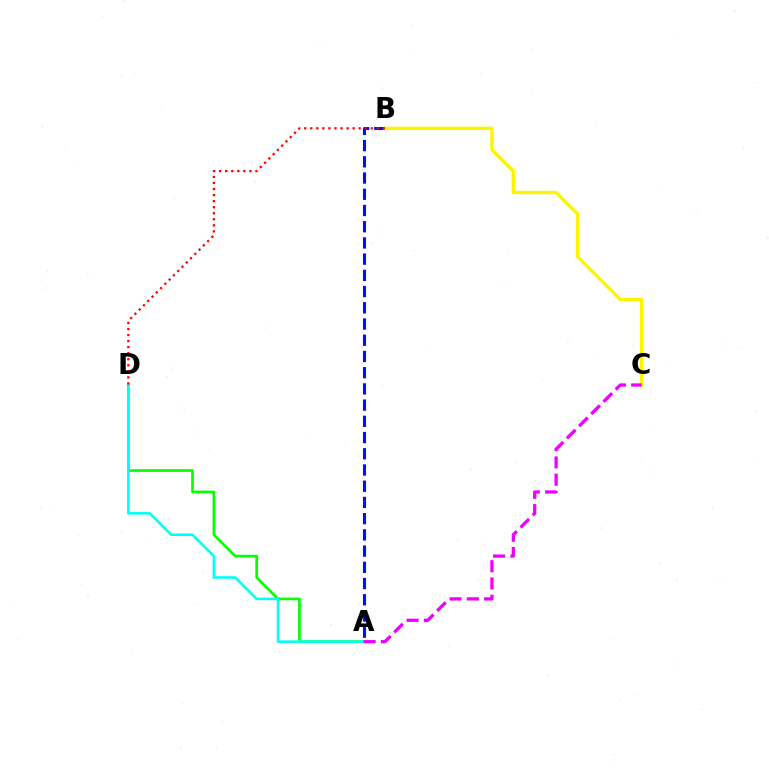{('A', 'D'): [{'color': '#08ff00', 'line_style': 'solid', 'thickness': 1.94}, {'color': '#00fff6', 'line_style': 'solid', 'thickness': 1.84}], ('A', 'B'): [{'color': '#0010ff', 'line_style': 'dashed', 'thickness': 2.2}], ('B', 'C'): [{'color': '#fcf500', 'line_style': 'solid', 'thickness': 2.44}], ('B', 'D'): [{'color': '#ff0000', 'line_style': 'dotted', 'thickness': 1.64}], ('A', 'C'): [{'color': '#ee00ff', 'line_style': 'dashed', 'thickness': 2.35}]}